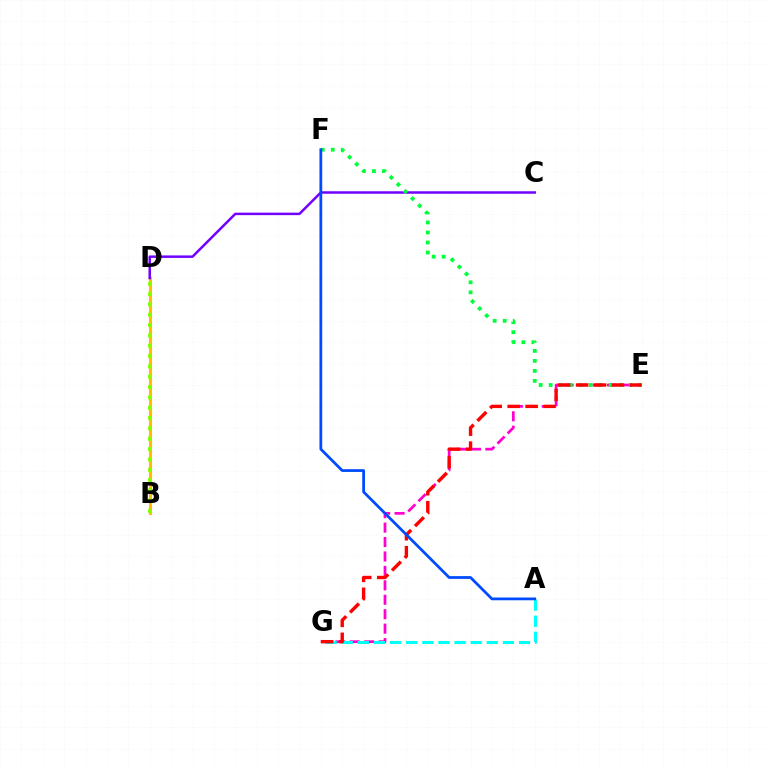{('B', 'D'): [{'color': '#ffbd00', 'line_style': 'solid', 'thickness': 2.25}, {'color': '#84ff00', 'line_style': 'dotted', 'thickness': 2.81}], ('C', 'D'): [{'color': '#7200ff', 'line_style': 'solid', 'thickness': 1.8}], ('E', 'G'): [{'color': '#ff00cf', 'line_style': 'dashed', 'thickness': 1.96}, {'color': '#ff0000', 'line_style': 'dashed', 'thickness': 2.44}], ('A', 'G'): [{'color': '#00fff6', 'line_style': 'dashed', 'thickness': 2.19}], ('E', 'F'): [{'color': '#00ff39', 'line_style': 'dotted', 'thickness': 2.72}], ('A', 'F'): [{'color': '#004bff', 'line_style': 'solid', 'thickness': 1.99}]}